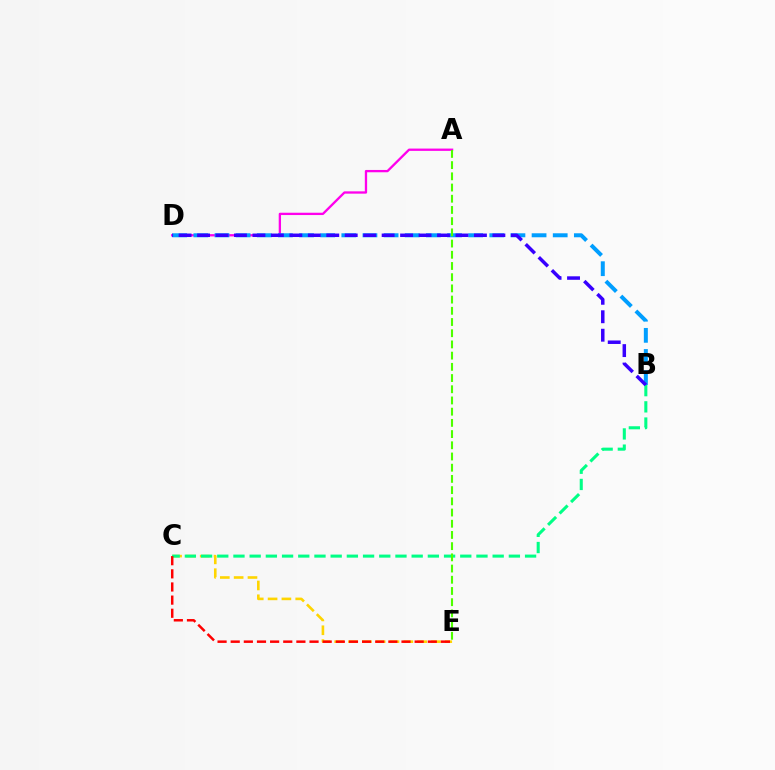{('A', 'D'): [{'color': '#ff00ed', 'line_style': 'solid', 'thickness': 1.66}], ('B', 'D'): [{'color': '#009eff', 'line_style': 'dashed', 'thickness': 2.87}, {'color': '#3700ff', 'line_style': 'dashed', 'thickness': 2.51}], ('C', 'E'): [{'color': '#ffd500', 'line_style': 'dashed', 'thickness': 1.88}, {'color': '#ff0000', 'line_style': 'dashed', 'thickness': 1.78}], ('B', 'C'): [{'color': '#00ff86', 'line_style': 'dashed', 'thickness': 2.2}], ('A', 'E'): [{'color': '#4fff00', 'line_style': 'dashed', 'thickness': 1.52}]}